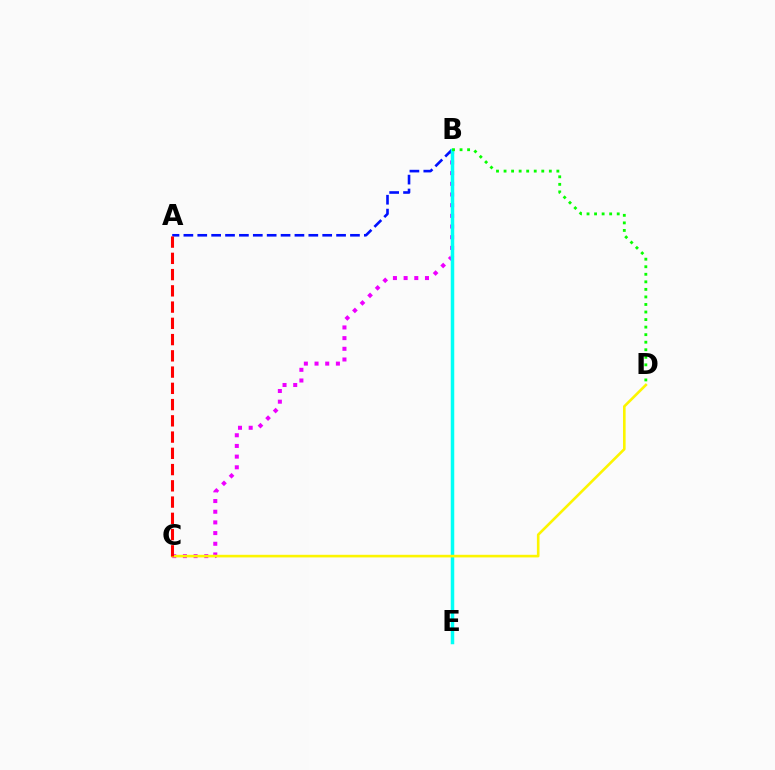{('B', 'C'): [{'color': '#ee00ff', 'line_style': 'dotted', 'thickness': 2.9}], ('A', 'B'): [{'color': '#0010ff', 'line_style': 'dashed', 'thickness': 1.89}], ('B', 'E'): [{'color': '#00fff6', 'line_style': 'solid', 'thickness': 2.52}], ('B', 'D'): [{'color': '#08ff00', 'line_style': 'dotted', 'thickness': 2.05}], ('C', 'D'): [{'color': '#fcf500', 'line_style': 'solid', 'thickness': 1.89}], ('A', 'C'): [{'color': '#ff0000', 'line_style': 'dashed', 'thickness': 2.21}]}